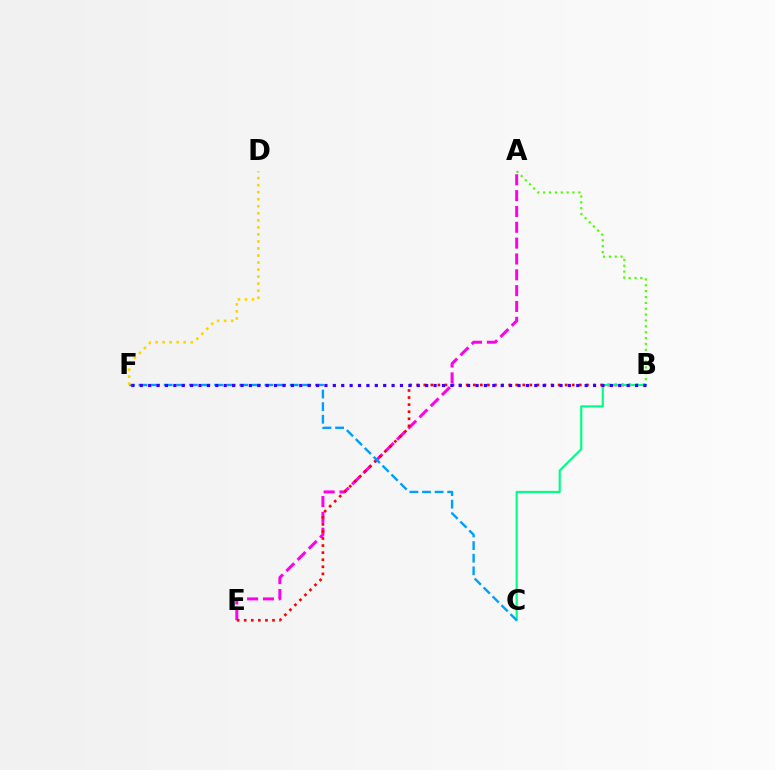{('A', 'B'): [{'color': '#4fff00', 'line_style': 'dotted', 'thickness': 1.59}], ('A', 'E'): [{'color': '#ff00ed', 'line_style': 'dashed', 'thickness': 2.15}], ('B', 'E'): [{'color': '#ff0000', 'line_style': 'dotted', 'thickness': 1.92}], ('B', 'C'): [{'color': '#00ff86', 'line_style': 'solid', 'thickness': 1.57}], ('C', 'F'): [{'color': '#009eff', 'line_style': 'dashed', 'thickness': 1.71}], ('B', 'F'): [{'color': '#3700ff', 'line_style': 'dotted', 'thickness': 2.28}], ('D', 'F'): [{'color': '#ffd500', 'line_style': 'dotted', 'thickness': 1.91}]}